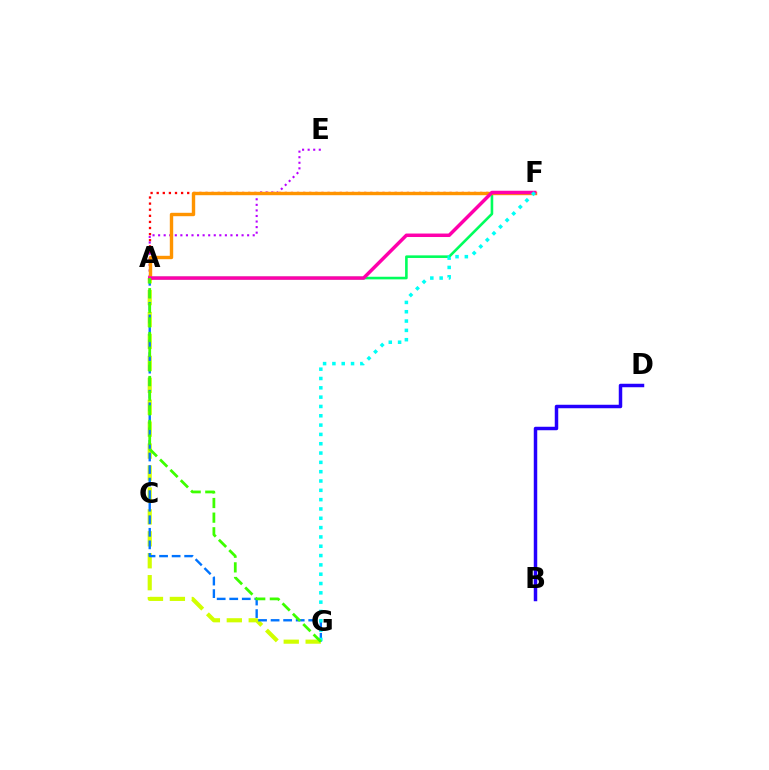{('A', 'F'): [{'color': '#ff0000', 'line_style': 'dotted', 'thickness': 1.66}, {'color': '#00ff5c', 'line_style': 'solid', 'thickness': 1.88}, {'color': '#ff9400', 'line_style': 'solid', 'thickness': 2.45}, {'color': '#ff00ac', 'line_style': 'solid', 'thickness': 2.51}], ('A', 'G'): [{'color': '#d1ff00', 'line_style': 'dashed', 'thickness': 2.98}, {'color': '#0074ff', 'line_style': 'dashed', 'thickness': 1.7}, {'color': '#3dff00', 'line_style': 'dashed', 'thickness': 1.99}], ('B', 'D'): [{'color': '#2500ff', 'line_style': 'solid', 'thickness': 2.5}], ('A', 'E'): [{'color': '#b900ff', 'line_style': 'dotted', 'thickness': 1.51}], ('F', 'G'): [{'color': '#00fff6', 'line_style': 'dotted', 'thickness': 2.53}]}